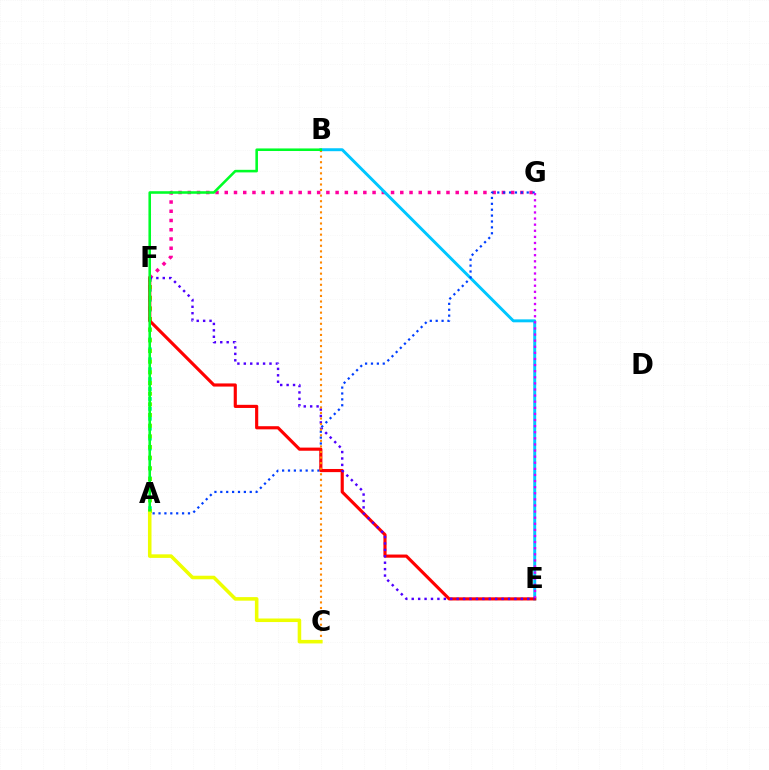{('F', 'G'): [{'color': '#ff00a0', 'line_style': 'dotted', 'thickness': 2.51}], ('B', 'E'): [{'color': '#00c7ff', 'line_style': 'solid', 'thickness': 2.12}], ('A', 'G'): [{'color': '#003fff', 'line_style': 'dotted', 'thickness': 1.6}], ('A', 'F'): [{'color': '#00ffaf', 'line_style': 'dotted', 'thickness': 2.7}, {'color': '#66ff00', 'line_style': 'dotted', 'thickness': 2.9}], ('E', 'F'): [{'color': '#ff0000', 'line_style': 'solid', 'thickness': 2.26}, {'color': '#4f00ff', 'line_style': 'dotted', 'thickness': 1.74}], ('E', 'G'): [{'color': '#d600ff', 'line_style': 'dotted', 'thickness': 1.66}], ('B', 'C'): [{'color': '#ff8800', 'line_style': 'dotted', 'thickness': 1.51}], ('A', 'B'): [{'color': '#00ff27', 'line_style': 'solid', 'thickness': 1.85}], ('A', 'C'): [{'color': '#eeff00', 'line_style': 'solid', 'thickness': 2.56}]}